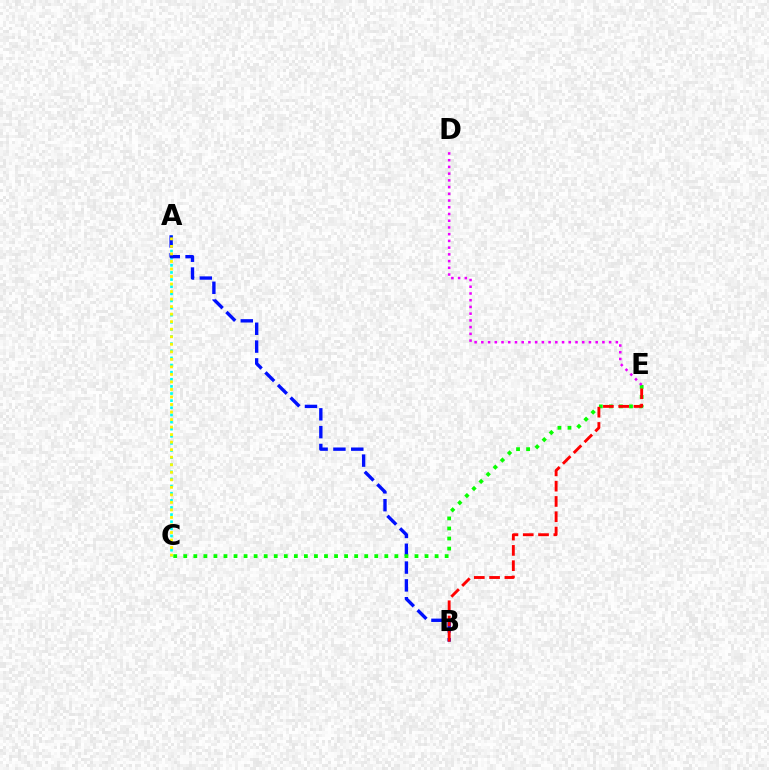{('A', 'C'): [{'color': '#00fff6', 'line_style': 'dotted', 'thickness': 1.93}, {'color': '#fcf500', 'line_style': 'dotted', 'thickness': 2.05}], ('A', 'B'): [{'color': '#0010ff', 'line_style': 'dashed', 'thickness': 2.42}], ('C', 'E'): [{'color': '#08ff00', 'line_style': 'dotted', 'thickness': 2.73}], ('B', 'E'): [{'color': '#ff0000', 'line_style': 'dashed', 'thickness': 2.08}], ('D', 'E'): [{'color': '#ee00ff', 'line_style': 'dotted', 'thickness': 1.83}]}